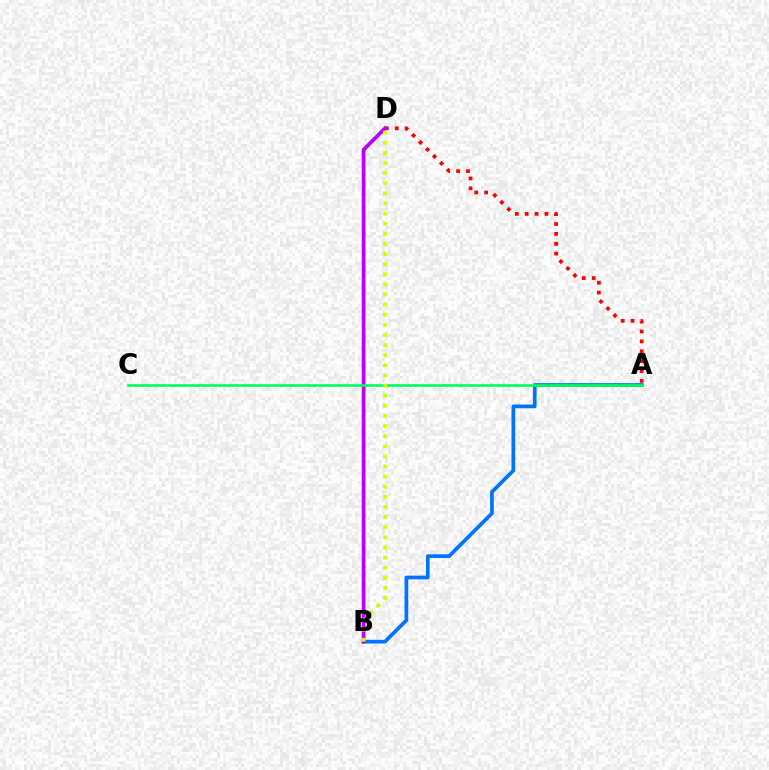{('A', 'B'): [{'color': '#0074ff', 'line_style': 'solid', 'thickness': 2.66}], ('A', 'D'): [{'color': '#ff0000', 'line_style': 'dotted', 'thickness': 2.69}], ('B', 'D'): [{'color': '#b900ff', 'line_style': 'solid', 'thickness': 2.68}, {'color': '#d1ff00', 'line_style': 'dotted', 'thickness': 2.75}], ('A', 'C'): [{'color': '#00ff5c', 'line_style': 'solid', 'thickness': 1.91}]}